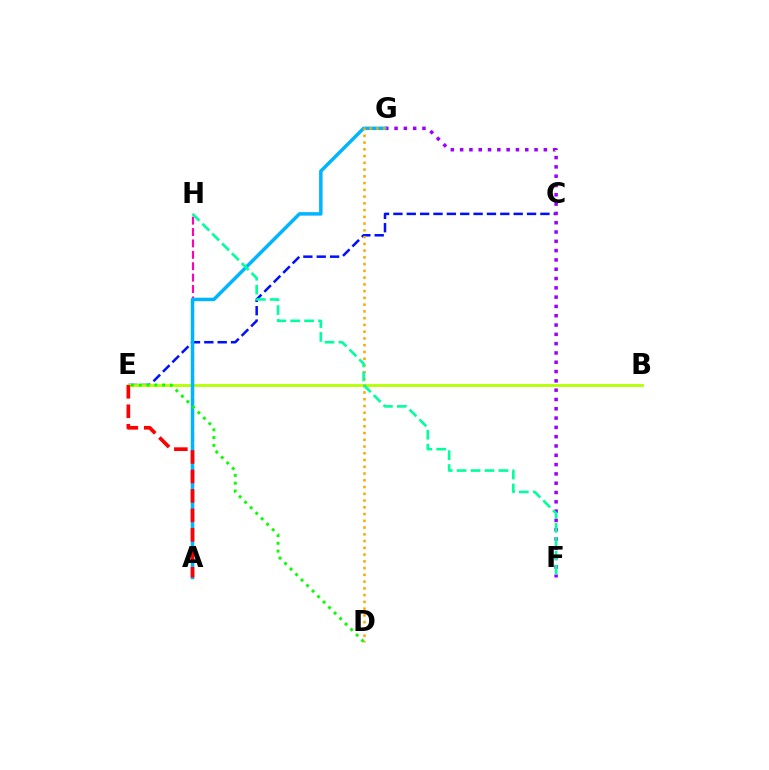{('C', 'E'): [{'color': '#0010ff', 'line_style': 'dashed', 'thickness': 1.82}], ('B', 'E'): [{'color': '#b3ff00', 'line_style': 'solid', 'thickness': 2.01}], ('A', 'H'): [{'color': '#ff00bd', 'line_style': 'dashed', 'thickness': 1.55}], ('F', 'G'): [{'color': '#9b00ff', 'line_style': 'dotted', 'thickness': 2.53}], ('A', 'G'): [{'color': '#00b5ff', 'line_style': 'solid', 'thickness': 2.51}], ('D', 'G'): [{'color': '#ffa500', 'line_style': 'dotted', 'thickness': 1.84}], ('A', 'E'): [{'color': '#ff0000', 'line_style': 'dashed', 'thickness': 2.65}], ('D', 'E'): [{'color': '#08ff00', 'line_style': 'dotted', 'thickness': 2.11}], ('F', 'H'): [{'color': '#00ff9d', 'line_style': 'dashed', 'thickness': 1.89}]}